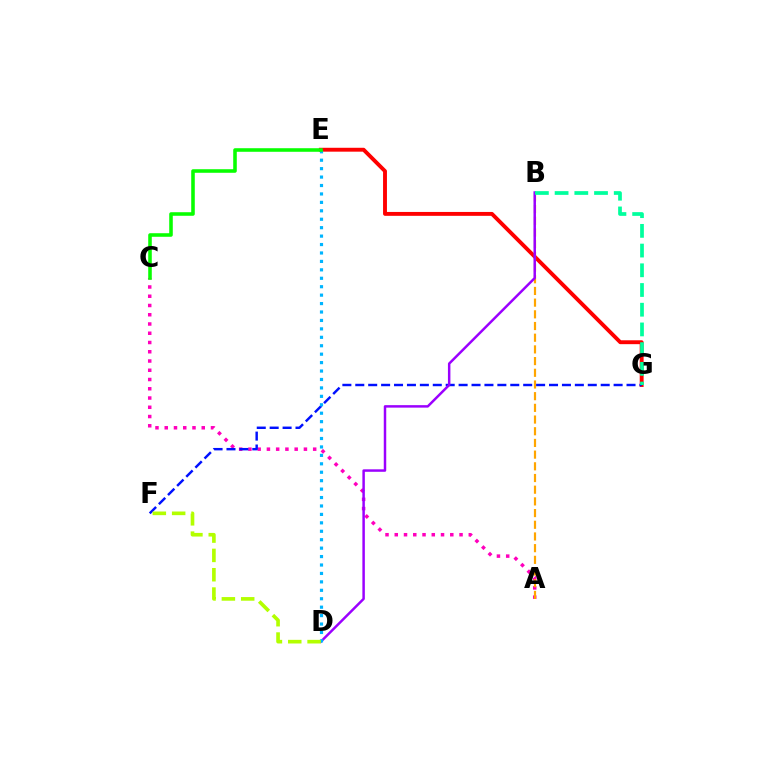{('A', 'C'): [{'color': '#ff00bd', 'line_style': 'dotted', 'thickness': 2.51}], ('E', 'G'): [{'color': '#ff0000', 'line_style': 'solid', 'thickness': 2.8}], ('A', 'B'): [{'color': '#ffa500', 'line_style': 'dashed', 'thickness': 1.59}], ('F', 'G'): [{'color': '#0010ff', 'line_style': 'dashed', 'thickness': 1.75}], ('B', 'D'): [{'color': '#9b00ff', 'line_style': 'solid', 'thickness': 1.78}], ('D', 'E'): [{'color': '#00b5ff', 'line_style': 'dotted', 'thickness': 2.29}], ('C', 'E'): [{'color': '#08ff00', 'line_style': 'solid', 'thickness': 2.57}], ('D', 'F'): [{'color': '#b3ff00', 'line_style': 'dashed', 'thickness': 2.63}], ('B', 'G'): [{'color': '#00ff9d', 'line_style': 'dashed', 'thickness': 2.68}]}